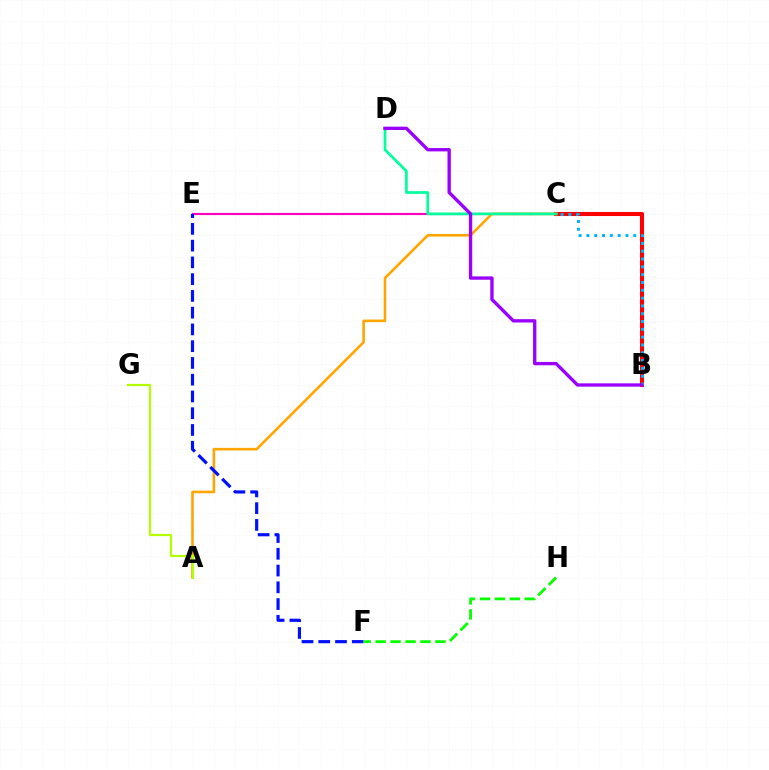{('B', 'C'): [{'color': '#ff0000', 'line_style': 'solid', 'thickness': 2.94}, {'color': '#00b5ff', 'line_style': 'dotted', 'thickness': 2.12}], ('C', 'E'): [{'color': '#ff00bd', 'line_style': 'solid', 'thickness': 1.55}], ('A', 'C'): [{'color': '#ffa500', 'line_style': 'solid', 'thickness': 1.87}], ('C', 'D'): [{'color': '#00ff9d', 'line_style': 'solid', 'thickness': 1.95}], ('E', 'F'): [{'color': '#0010ff', 'line_style': 'dashed', 'thickness': 2.28}], ('F', 'H'): [{'color': '#08ff00', 'line_style': 'dashed', 'thickness': 2.03}], ('B', 'D'): [{'color': '#9b00ff', 'line_style': 'solid', 'thickness': 2.4}], ('A', 'G'): [{'color': '#b3ff00', 'line_style': 'solid', 'thickness': 1.58}]}